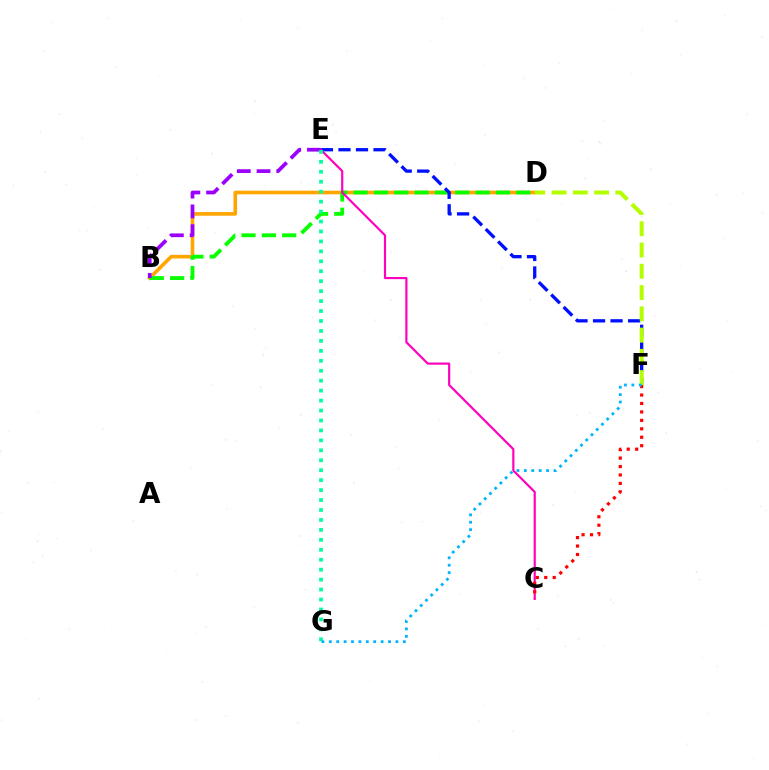{('B', 'D'): [{'color': '#ffa500', 'line_style': 'solid', 'thickness': 2.61}, {'color': '#08ff00', 'line_style': 'dashed', 'thickness': 2.76}], ('E', 'F'): [{'color': '#0010ff', 'line_style': 'dashed', 'thickness': 2.38}], ('C', 'E'): [{'color': '#ff00bd', 'line_style': 'solid', 'thickness': 1.56}], ('B', 'E'): [{'color': '#9b00ff', 'line_style': 'dashed', 'thickness': 2.68}], ('E', 'G'): [{'color': '#00ff9d', 'line_style': 'dotted', 'thickness': 2.7}], ('C', 'F'): [{'color': '#ff0000', 'line_style': 'dotted', 'thickness': 2.29}], ('D', 'F'): [{'color': '#b3ff00', 'line_style': 'dashed', 'thickness': 2.89}], ('F', 'G'): [{'color': '#00b5ff', 'line_style': 'dotted', 'thickness': 2.01}]}